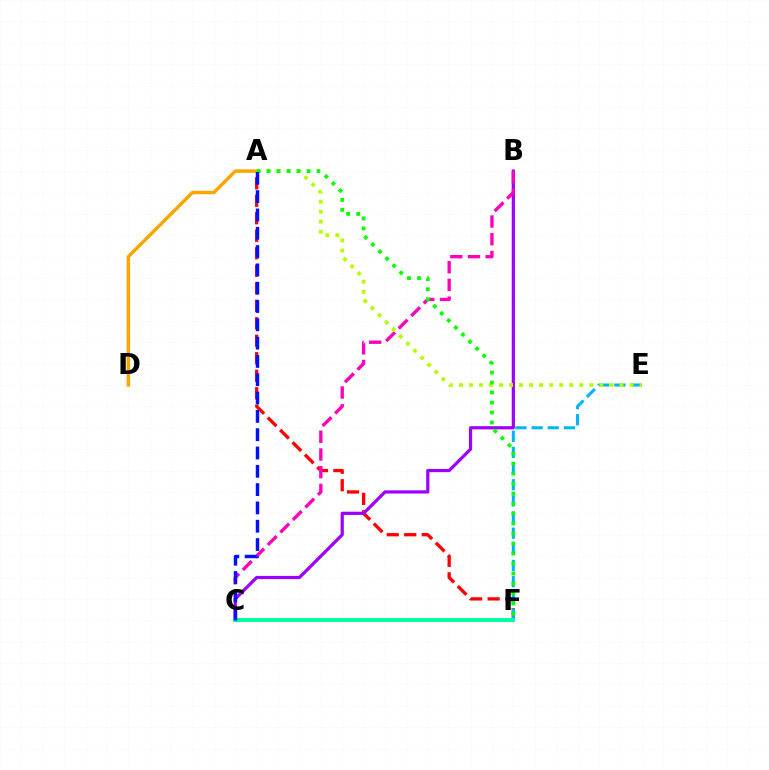{('A', 'F'): [{'color': '#ff0000', 'line_style': 'dashed', 'thickness': 2.38}, {'color': '#08ff00', 'line_style': 'dotted', 'thickness': 2.71}], ('B', 'C'): [{'color': '#9b00ff', 'line_style': 'solid', 'thickness': 2.3}, {'color': '#ff00bd', 'line_style': 'dashed', 'thickness': 2.4}], ('A', 'D'): [{'color': '#ffa500', 'line_style': 'solid', 'thickness': 2.5}], ('E', 'F'): [{'color': '#00b5ff', 'line_style': 'dashed', 'thickness': 2.19}], ('A', 'E'): [{'color': '#b3ff00', 'line_style': 'dotted', 'thickness': 2.73}], ('C', 'F'): [{'color': '#00ff9d', 'line_style': 'solid', 'thickness': 2.82}], ('A', 'C'): [{'color': '#0010ff', 'line_style': 'dashed', 'thickness': 2.49}]}